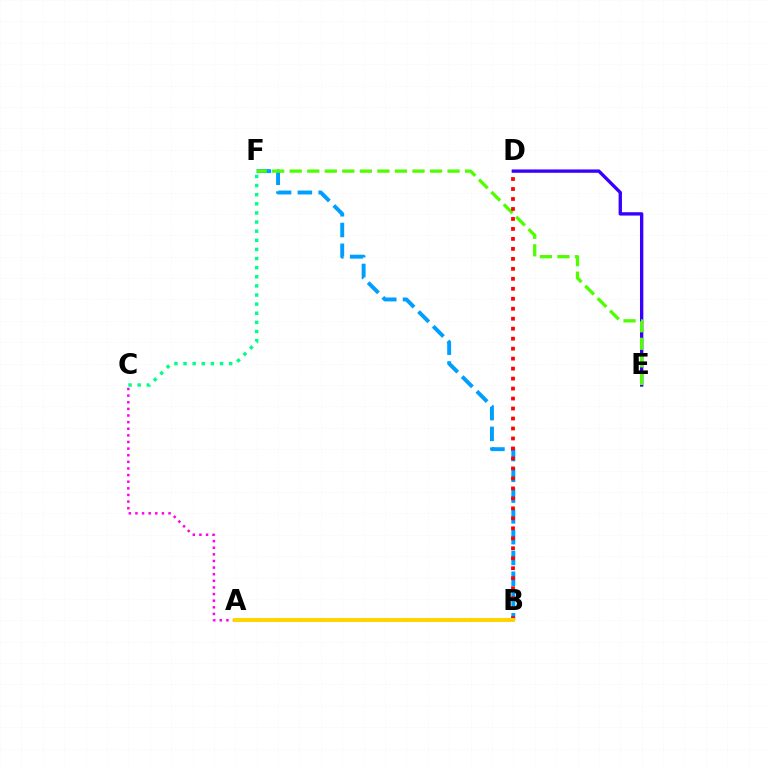{('A', 'C'): [{'color': '#ff00ed', 'line_style': 'dotted', 'thickness': 1.8}], ('D', 'E'): [{'color': '#3700ff', 'line_style': 'solid', 'thickness': 2.41}], ('B', 'F'): [{'color': '#009eff', 'line_style': 'dashed', 'thickness': 2.82}], ('E', 'F'): [{'color': '#4fff00', 'line_style': 'dashed', 'thickness': 2.38}], ('B', 'D'): [{'color': '#ff0000', 'line_style': 'dotted', 'thickness': 2.71}], ('A', 'B'): [{'color': '#ffd500', 'line_style': 'solid', 'thickness': 2.87}], ('C', 'F'): [{'color': '#00ff86', 'line_style': 'dotted', 'thickness': 2.48}]}